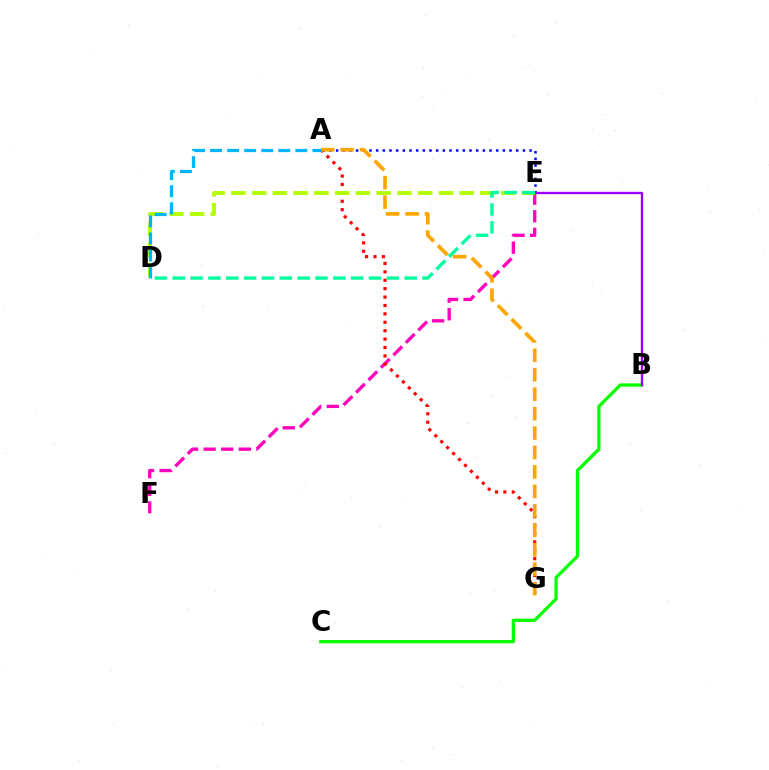{('A', 'E'): [{'color': '#0010ff', 'line_style': 'dotted', 'thickness': 1.81}], ('E', 'F'): [{'color': '#ff00bd', 'line_style': 'dashed', 'thickness': 2.39}], ('A', 'G'): [{'color': '#ff0000', 'line_style': 'dotted', 'thickness': 2.28}, {'color': '#ffa500', 'line_style': 'dashed', 'thickness': 2.64}], ('B', 'C'): [{'color': '#08ff00', 'line_style': 'solid', 'thickness': 2.36}], ('B', 'E'): [{'color': '#9b00ff', 'line_style': 'solid', 'thickness': 1.7}], ('D', 'E'): [{'color': '#b3ff00', 'line_style': 'dashed', 'thickness': 2.82}, {'color': '#00ff9d', 'line_style': 'dashed', 'thickness': 2.42}], ('A', 'D'): [{'color': '#00b5ff', 'line_style': 'dashed', 'thickness': 2.32}]}